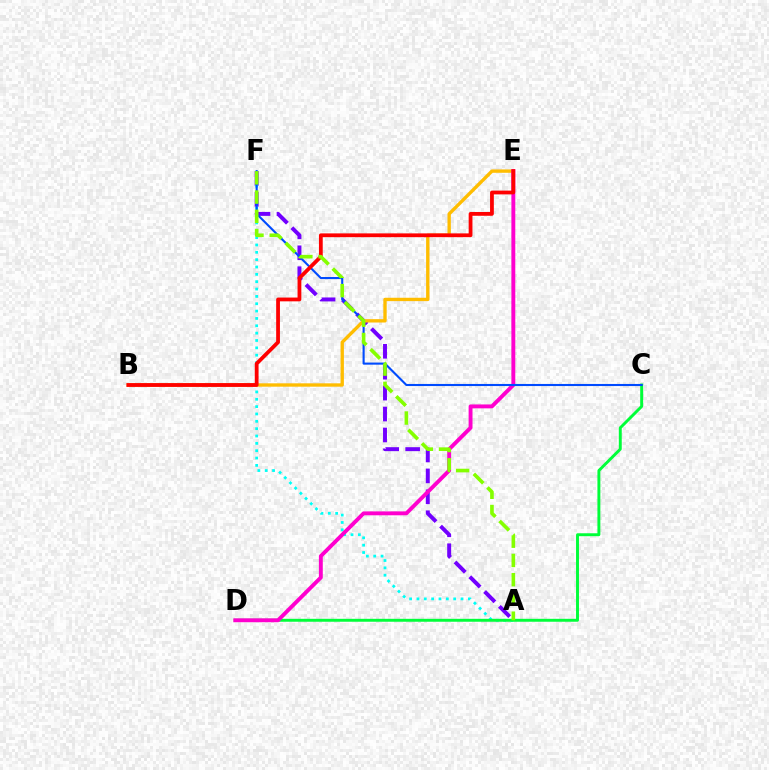{('A', 'F'): [{'color': '#7200ff', 'line_style': 'dashed', 'thickness': 2.84}, {'color': '#00fff6', 'line_style': 'dotted', 'thickness': 2.0}, {'color': '#84ff00', 'line_style': 'dashed', 'thickness': 2.62}], ('B', 'E'): [{'color': '#ffbd00', 'line_style': 'solid', 'thickness': 2.42}, {'color': '#ff0000', 'line_style': 'solid', 'thickness': 2.72}], ('C', 'D'): [{'color': '#00ff39', 'line_style': 'solid', 'thickness': 2.11}], ('D', 'E'): [{'color': '#ff00cf', 'line_style': 'solid', 'thickness': 2.8}], ('C', 'F'): [{'color': '#004bff', 'line_style': 'solid', 'thickness': 1.51}]}